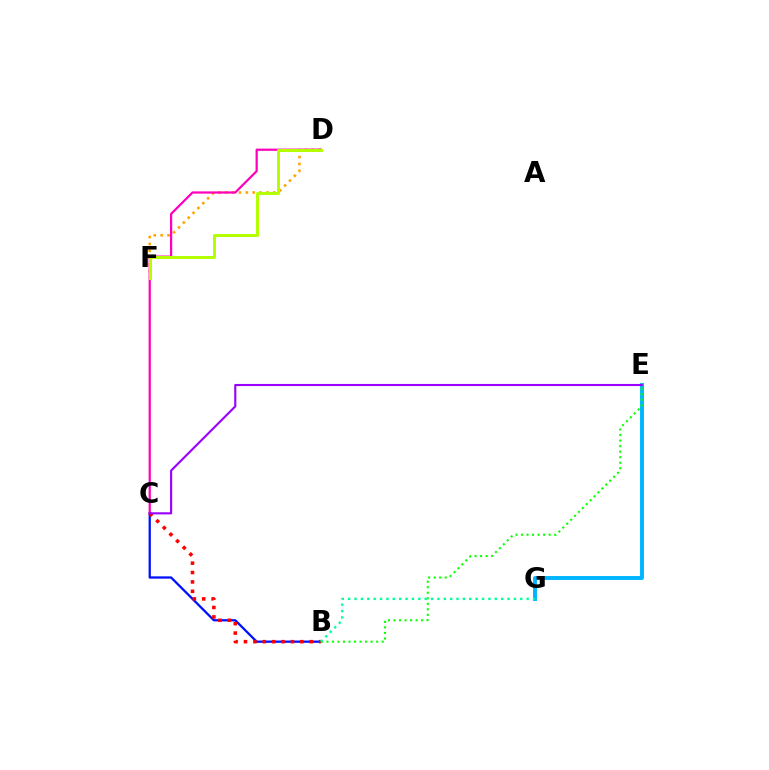{('D', 'F'): [{'color': '#ffa500', 'line_style': 'dotted', 'thickness': 1.86}, {'color': '#b3ff00', 'line_style': 'solid', 'thickness': 2.13}], ('B', 'C'): [{'color': '#0010ff', 'line_style': 'solid', 'thickness': 1.64}, {'color': '#ff0000', 'line_style': 'dotted', 'thickness': 2.55}], ('C', 'D'): [{'color': '#ff00bd', 'line_style': 'solid', 'thickness': 1.61}], ('E', 'G'): [{'color': '#00b5ff', 'line_style': 'solid', 'thickness': 2.81}], ('B', 'E'): [{'color': '#08ff00', 'line_style': 'dotted', 'thickness': 1.5}], ('B', 'G'): [{'color': '#00ff9d', 'line_style': 'dotted', 'thickness': 1.73}], ('C', 'E'): [{'color': '#9b00ff', 'line_style': 'solid', 'thickness': 1.53}]}